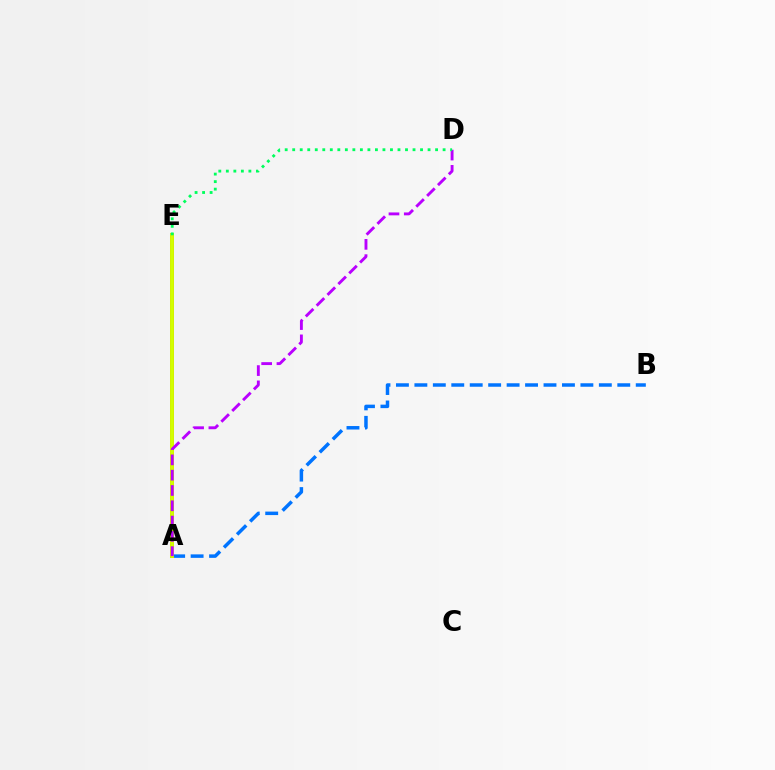{('A', 'B'): [{'color': '#0074ff', 'line_style': 'dashed', 'thickness': 2.51}], ('A', 'E'): [{'color': '#ff0000', 'line_style': 'solid', 'thickness': 2.82}, {'color': '#d1ff00', 'line_style': 'solid', 'thickness': 2.8}], ('A', 'D'): [{'color': '#b900ff', 'line_style': 'dashed', 'thickness': 2.08}], ('D', 'E'): [{'color': '#00ff5c', 'line_style': 'dotted', 'thickness': 2.04}]}